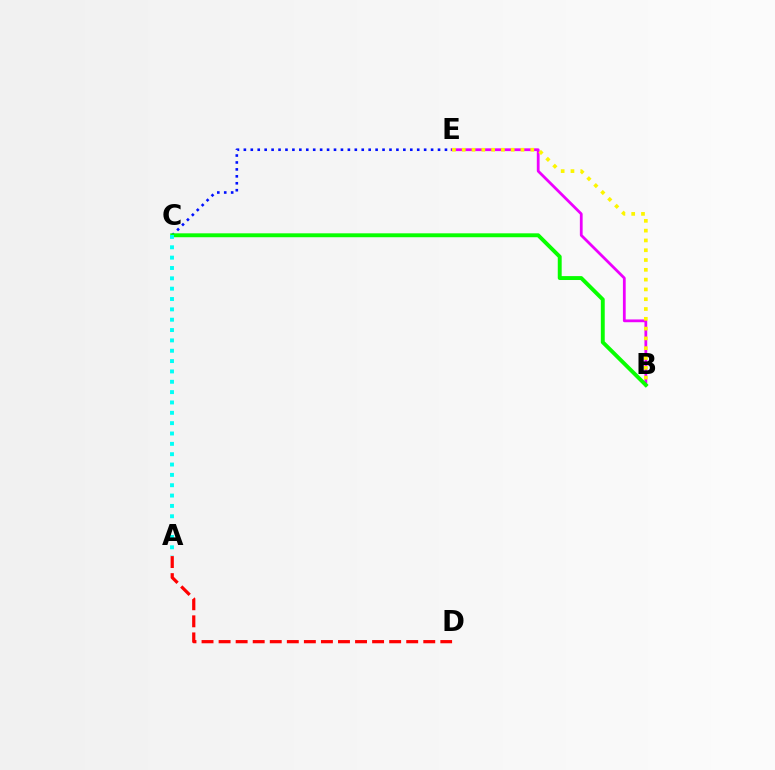{('B', 'E'): [{'color': '#ee00ff', 'line_style': 'solid', 'thickness': 2.0}, {'color': '#fcf500', 'line_style': 'dotted', 'thickness': 2.66}], ('C', 'E'): [{'color': '#0010ff', 'line_style': 'dotted', 'thickness': 1.88}], ('A', 'D'): [{'color': '#ff0000', 'line_style': 'dashed', 'thickness': 2.32}], ('B', 'C'): [{'color': '#08ff00', 'line_style': 'solid', 'thickness': 2.81}], ('A', 'C'): [{'color': '#00fff6', 'line_style': 'dotted', 'thickness': 2.81}]}